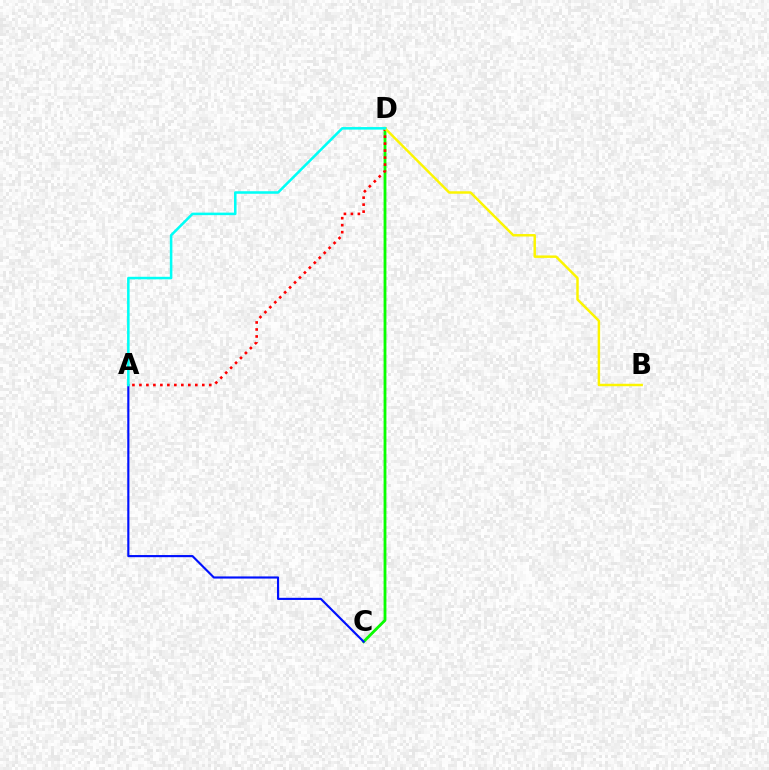{('C', 'D'): [{'color': '#ee00ff', 'line_style': 'dotted', 'thickness': 1.51}, {'color': '#08ff00', 'line_style': 'solid', 'thickness': 2.02}], ('A', 'C'): [{'color': '#0010ff', 'line_style': 'solid', 'thickness': 1.55}], ('A', 'D'): [{'color': '#ff0000', 'line_style': 'dotted', 'thickness': 1.9}, {'color': '#00fff6', 'line_style': 'solid', 'thickness': 1.83}], ('B', 'D'): [{'color': '#fcf500', 'line_style': 'solid', 'thickness': 1.78}]}